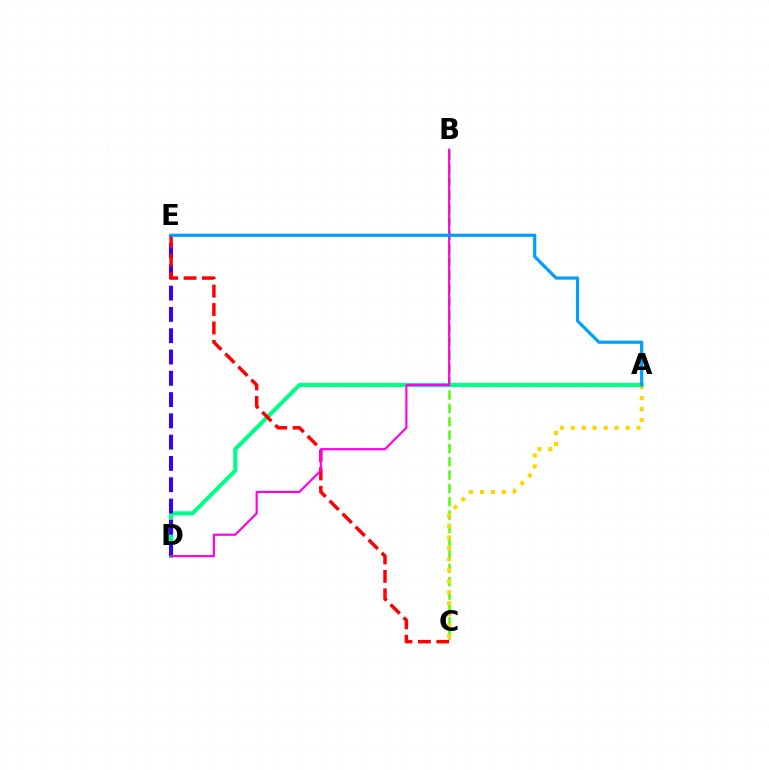{('B', 'C'): [{'color': '#4fff00', 'line_style': 'dashed', 'thickness': 1.81}], ('A', 'D'): [{'color': '#00ff86', 'line_style': 'solid', 'thickness': 2.94}], ('D', 'E'): [{'color': '#3700ff', 'line_style': 'dashed', 'thickness': 2.89}], ('C', 'E'): [{'color': '#ff0000', 'line_style': 'dashed', 'thickness': 2.5}], ('B', 'D'): [{'color': '#ff00ed', 'line_style': 'solid', 'thickness': 1.56}], ('A', 'C'): [{'color': '#ffd500', 'line_style': 'dotted', 'thickness': 2.98}], ('A', 'E'): [{'color': '#009eff', 'line_style': 'solid', 'thickness': 2.29}]}